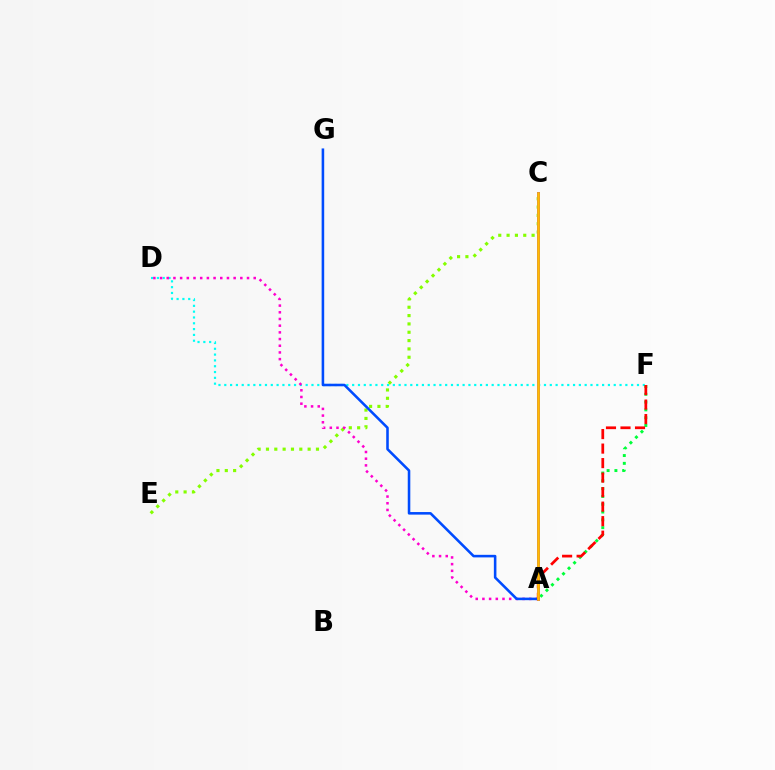{('D', 'F'): [{'color': '#00fff6', 'line_style': 'dotted', 'thickness': 1.58}], ('A', 'F'): [{'color': '#00ff39', 'line_style': 'dotted', 'thickness': 2.12}, {'color': '#ff0000', 'line_style': 'dashed', 'thickness': 1.97}], ('C', 'E'): [{'color': '#84ff00', 'line_style': 'dotted', 'thickness': 2.26}], ('A', 'D'): [{'color': '#ff00cf', 'line_style': 'dotted', 'thickness': 1.82}], ('A', 'G'): [{'color': '#004bff', 'line_style': 'solid', 'thickness': 1.85}], ('A', 'C'): [{'color': '#7200ff', 'line_style': 'solid', 'thickness': 2.1}, {'color': '#ffbd00', 'line_style': 'solid', 'thickness': 1.96}]}